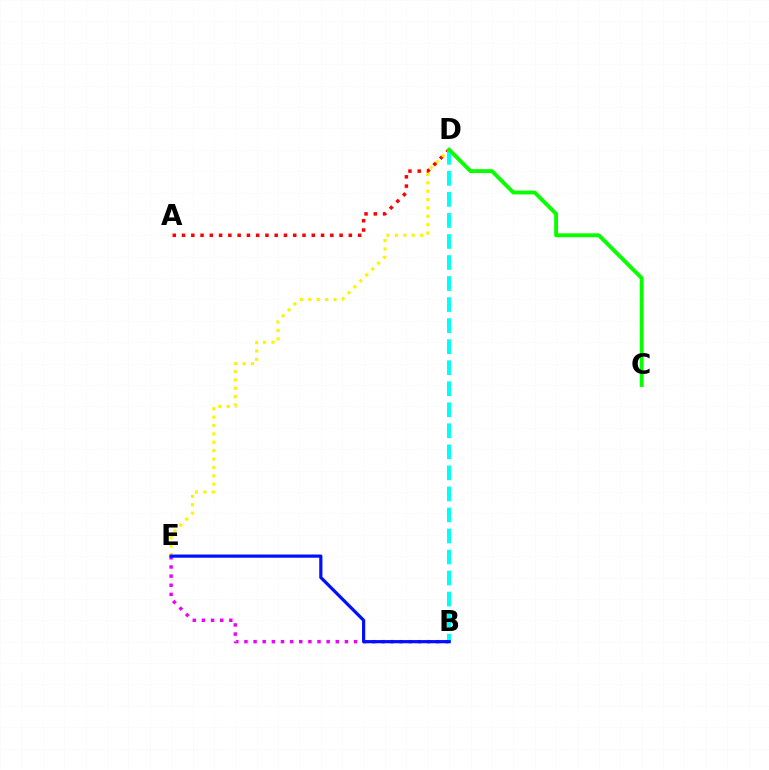{('A', 'D'): [{'color': '#ff0000', 'line_style': 'dotted', 'thickness': 2.52}], ('D', 'E'): [{'color': '#fcf500', 'line_style': 'dotted', 'thickness': 2.28}], ('B', 'E'): [{'color': '#ee00ff', 'line_style': 'dotted', 'thickness': 2.48}, {'color': '#0010ff', 'line_style': 'solid', 'thickness': 2.3}], ('B', 'D'): [{'color': '#00fff6', 'line_style': 'dashed', 'thickness': 2.86}], ('C', 'D'): [{'color': '#08ff00', 'line_style': 'solid', 'thickness': 2.8}]}